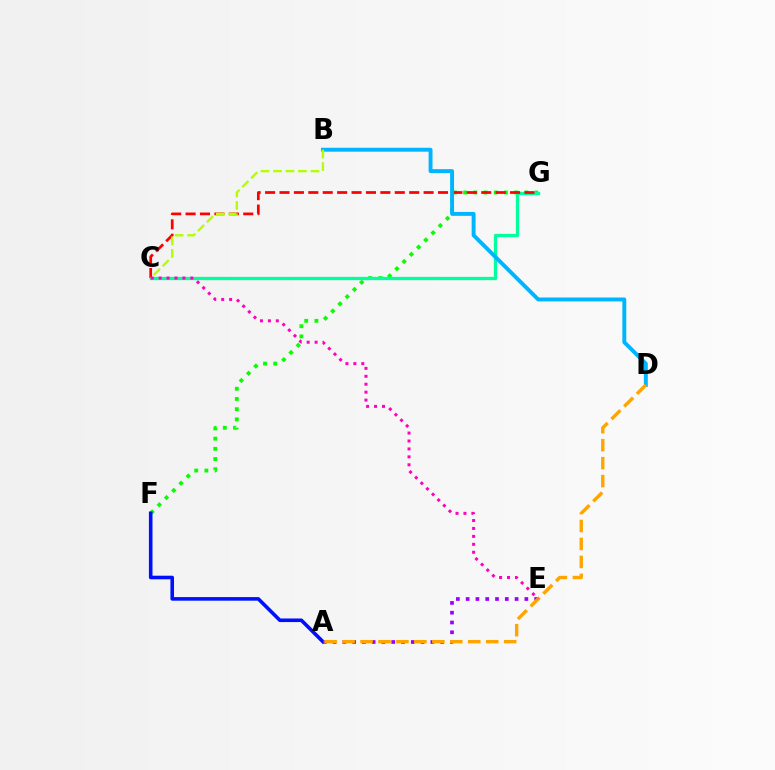{('F', 'G'): [{'color': '#08ff00', 'line_style': 'dotted', 'thickness': 2.77}], ('A', 'F'): [{'color': '#0010ff', 'line_style': 'solid', 'thickness': 2.59}], ('C', 'G'): [{'color': '#00ff9d', 'line_style': 'solid', 'thickness': 2.37}, {'color': '#ff0000', 'line_style': 'dashed', 'thickness': 1.96}], ('B', 'D'): [{'color': '#00b5ff', 'line_style': 'solid', 'thickness': 2.82}], ('B', 'C'): [{'color': '#b3ff00', 'line_style': 'dashed', 'thickness': 1.7}], ('A', 'E'): [{'color': '#9b00ff', 'line_style': 'dotted', 'thickness': 2.66}], ('A', 'D'): [{'color': '#ffa500', 'line_style': 'dashed', 'thickness': 2.44}], ('C', 'E'): [{'color': '#ff00bd', 'line_style': 'dotted', 'thickness': 2.16}]}